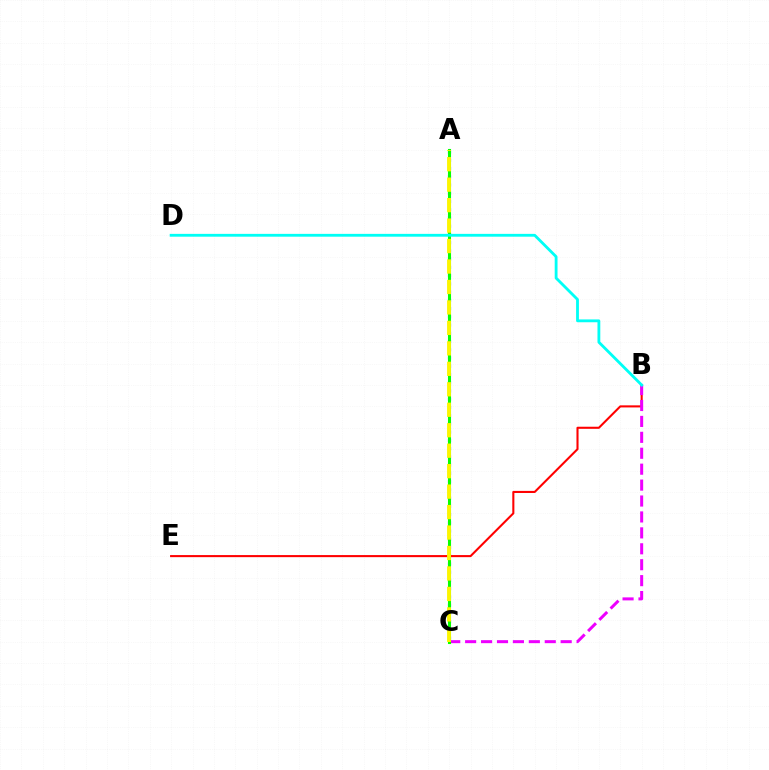{('A', 'C'): [{'color': '#0010ff', 'line_style': 'dotted', 'thickness': 2.24}, {'color': '#08ff00', 'line_style': 'solid', 'thickness': 2.21}, {'color': '#fcf500', 'line_style': 'dashed', 'thickness': 2.78}], ('B', 'E'): [{'color': '#ff0000', 'line_style': 'solid', 'thickness': 1.5}], ('B', 'C'): [{'color': '#ee00ff', 'line_style': 'dashed', 'thickness': 2.16}], ('B', 'D'): [{'color': '#00fff6', 'line_style': 'solid', 'thickness': 2.03}]}